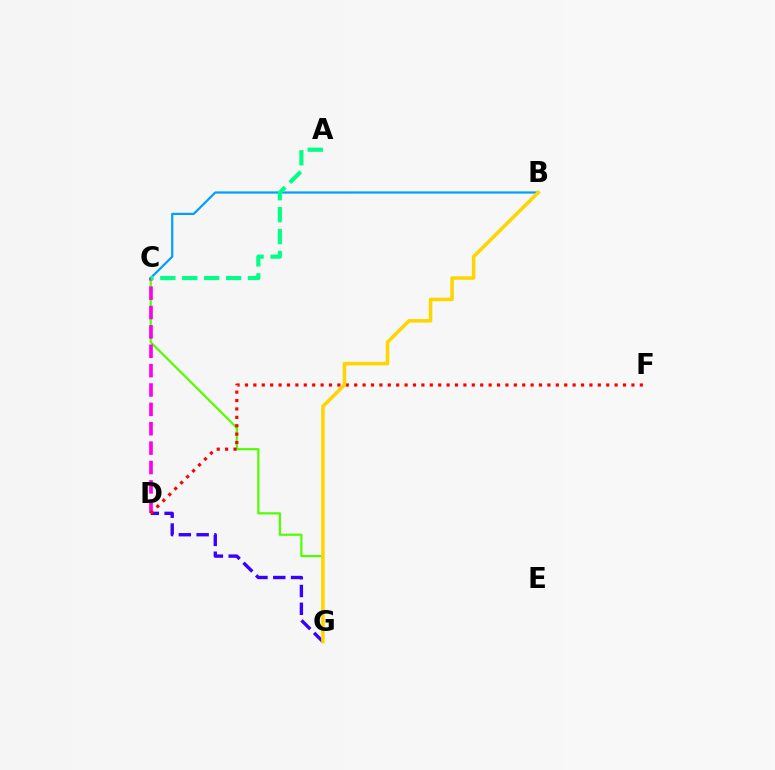{('C', 'G'): [{'color': '#4fff00', 'line_style': 'solid', 'thickness': 1.58}], ('B', 'C'): [{'color': '#009eff', 'line_style': 'solid', 'thickness': 1.58}], ('C', 'D'): [{'color': '#ff00ed', 'line_style': 'dashed', 'thickness': 2.63}], ('D', 'G'): [{'color': '#3700ff', 'line_style': 'dashed', 'thickness': 2.42}], ('A', 'C'): [{'color': '#00ff86', 'line_style': 'dashed', 'thickness': 2.98}], ('D', 'F'): [{'color': '#ff0000', 'line_style': 'dotted', 'thickness': 2.28}], ('B', 'G'): [{'color': '#ffd500', 'line_style': 'solid', 'thickness': 2.54}]}